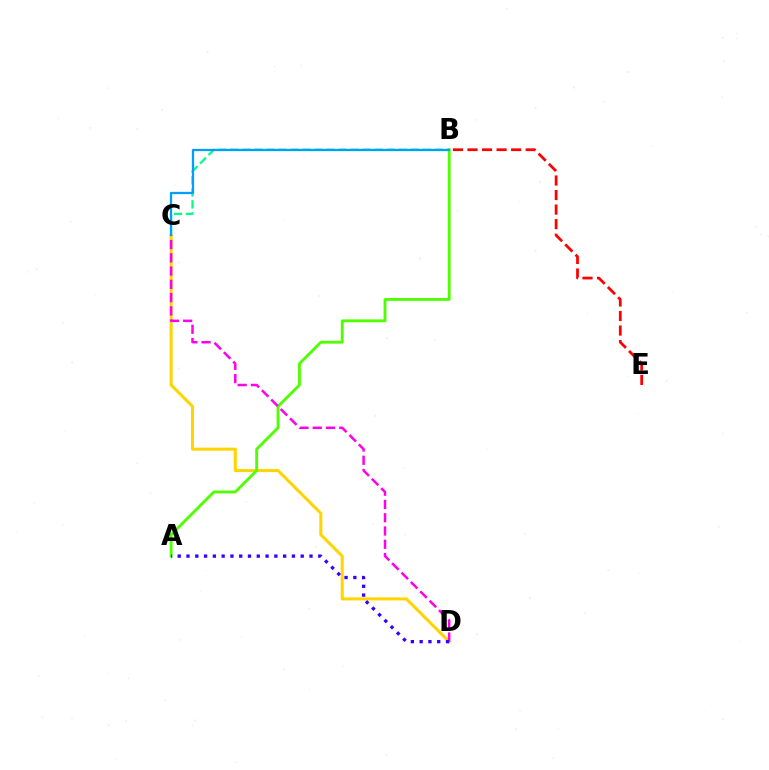{('B', 'C'): [{'color': '#00ff86', 'line_style': 'dashed', 'thickness': 1.63}, {'color': '#009eff', 'line_style': 'solid', 'thickness': 1.64}], ('C', 'D'): [{'color': '#ffd500', 'line_style': 'solid', 'thickness': 2.2}, {'color': '#ff00ed', 'line_style': 'dashed', 'thickness': 1.8}], ('B', 'E'): [{'color': '#ff0000', 'line_style': 'dashed', 'thickness': 1.98}], ('A', 'B'): [{'color': '#4fff00', 'line_style': 'solid', 'thickness': 2.05}], ('A', 'D'): [{'color': '#3700ff', 'line_style': 'dotted', 'thickness': 2.39}]}